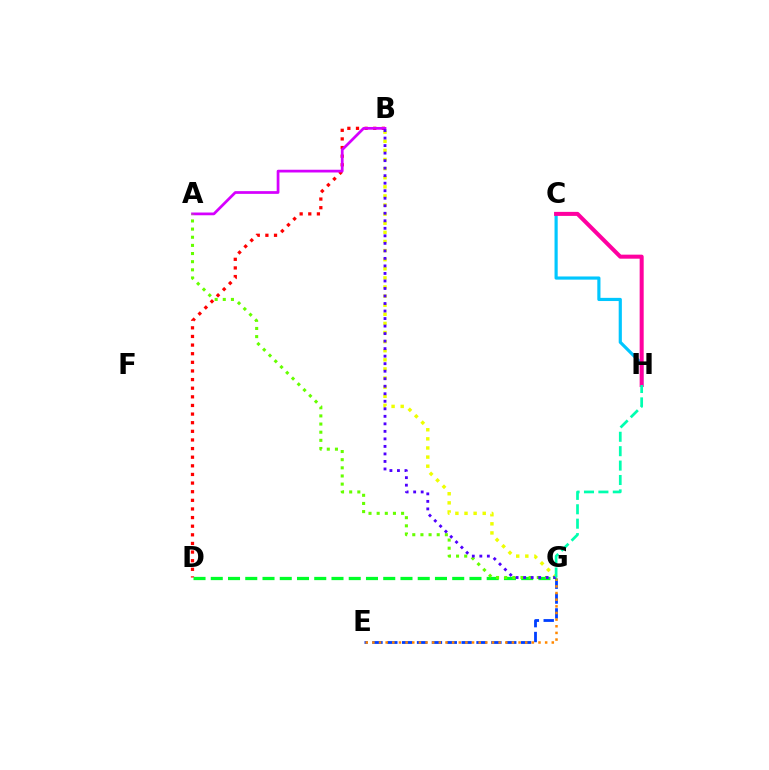{('B', 'D'): [{'color': '#ff0000', 'line_style': 'dotted', 'thickness': 2.34}], ('E', 'G'): [{'color': '#003fff', 'line_style': 'dashed', 'thickness': 2.02}, {'color': '#ff8800', 'line_style': 'dotted', 'thickness': 1.81}], ('A', 'B'): [{'color': '#d600ff', 'line_style': 'solid', 'thickness': 1.97}], ('B', 'G'): [{'color': '#eeff00', 'line_style': 'dotted', 'thickness': 2.47}, {'color': '#4f00ff', 'line_style': 'dotted', 'thickness': 2.04}], ('C', 'H'): [{'color': '#00c7ff', 'line_style': 'solid', 'thickness': 2.28}, {'color': '#ff00a0', 'line_style': 'solid', 'thickness': 2.9}], ('D', 'G'): [{'color': '#00ff27', 'line_style': 'dashed', 'thickness': 2.34}], ('A', 'G'): [{'color': '#66ff00', 'line_style': 'dotted', 'thickness': 2.21}], ('G', 'H'): [{'color': '#00ffaf', 'line_style': 'dashed', 'thickness': 1.96}]}